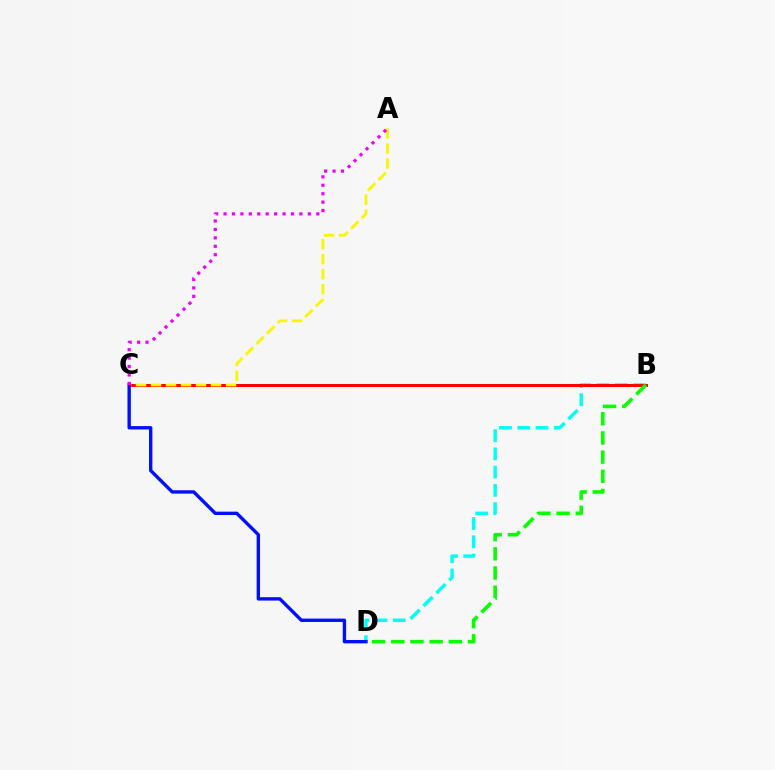{('B', 'D'): [{'color': '#00fff6', 'line_style': 'dashed', 'thickness': 2.48}, {'color': '#08ff00', 'line_style': 'dashed', 'thickness': 2.61}], ('B', 'C'): [{'color': '#ff0000', 'line_style': 'solid', 'thickness': 2.17}], ('A', 'C'): [{'color': '#fcf500', 'line_style': 'dashed', 'thickness': 2.04}, {'color': '#ee00ff', 'line_style': 'dotted', 'thickness': 2.29}], ('C', 'D'): [{'color': '#0010ff', 'line_style': 'solid', 'thickness': 2.43}]}